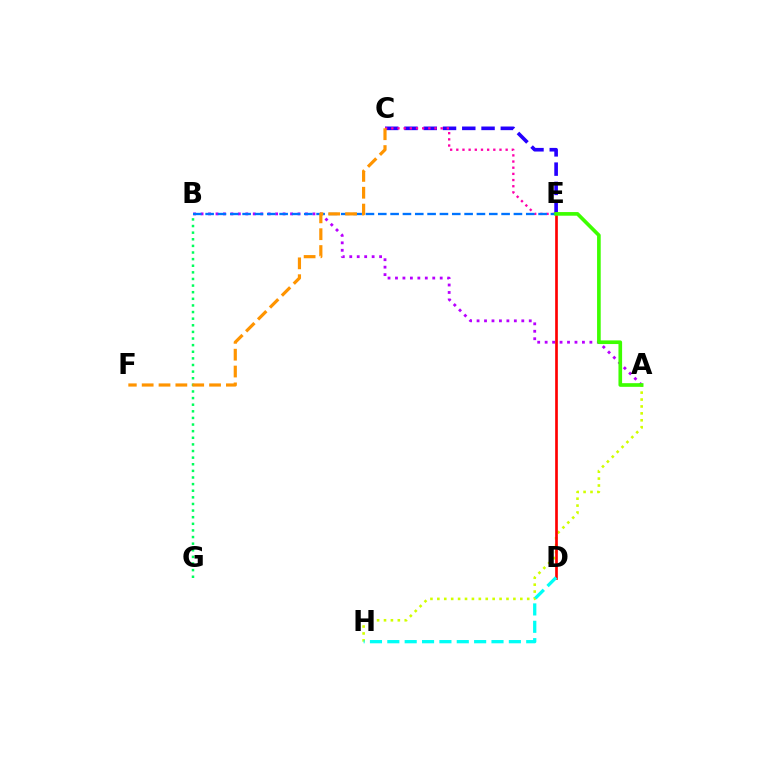{('C', 'E'): [{'color': '#2500ff', 'line_style': 'dashed', 'thickness': 2.62}, {'color': '#ff00ac', 'line_style': 'dotted', 'thickness': 1.68}], ('A', 'H'): [{'color': '#d1ff00', 'line_style': 'dotted', 'thickness': 1.88}], ('D', 'E'): [{'color': '#ff0000', 'line_style': 'solid', 'thickness': 1.93}], ('A', 'B'): [{'color': '#b900ff', 'line_style': 'dotted', 'thickness': 2.03}], ('B', 'E'): [{'color': '#0074ff', 'line_style': 'dashed', 'thickness': 1.68}], ('B', 'G'): [{'color': '#00ff5c', 'line_style': 'dotted', 'thickness': 1.8}], ('A', 'E'): [{'color': '#3dff00', 'line_style': 'solid', 'thickness': 2.62}], ('C', 'F'): [{'color': '#ff9400', 'line_style': 'dashed', 'thickness': 2.29}], ('D', 'H'): [{'color': '#00fff6', 'line_style': 'dashed', 'thickness': 2.36}]}